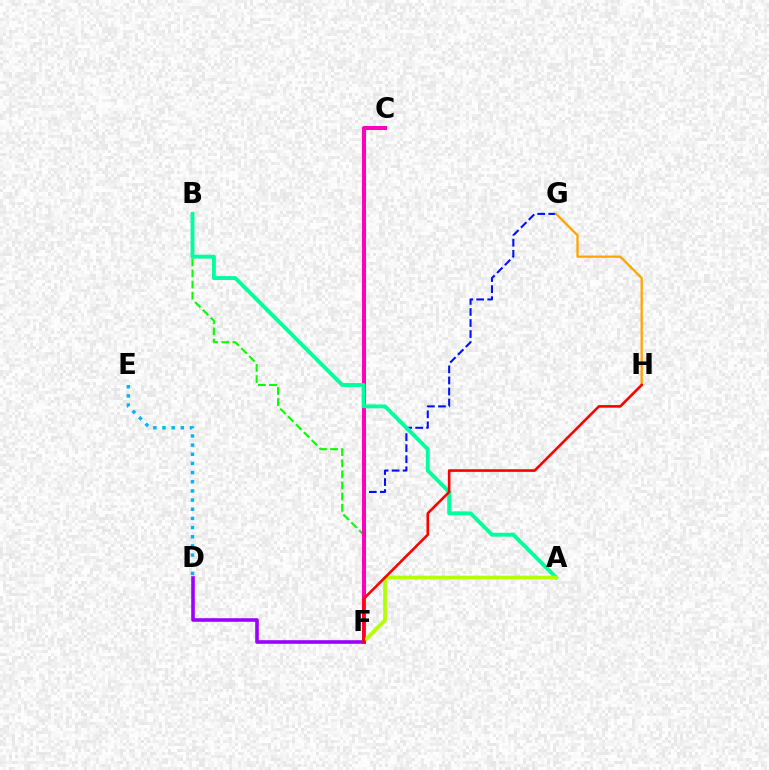{('F', 'G'): [{'color': '#0010ff', 'line_style': 'dashed', 'thickness': 1.5}], ('D', 'E'): [{'color': '#00b5ff', 'line_style': 'dotted', 'thickness': 2.49}], ('B', 'F'): [{'color': '#08ff00', 'line_style': 'dashed', 'thickness': 1.51}], ('C', 'F'): [{'color': '#ff00bd', 'line_style': 'solid', 'thickness': 2.88}], ('G', 'H'): [{'color': '#ffa500', 'line_style': 'solid', 'thickness': 1.64}], ('A', 'B'): [{'color': '#00ff9d', 'line_style': 'solid', 'thickness': 2.8}], ('A', 'F'): [{'color': '#b3ff00', 'line_style': 'solid', 'thickness': 2.67}], ('D', 'F'): [{'color': '#9b00ff', 'line_style': 'solid', 'thickness': 2.59}], ('F', 'H'): [{'color': '#ff0000', 'line_style': 'solid', 'thickness': 1.89}]}